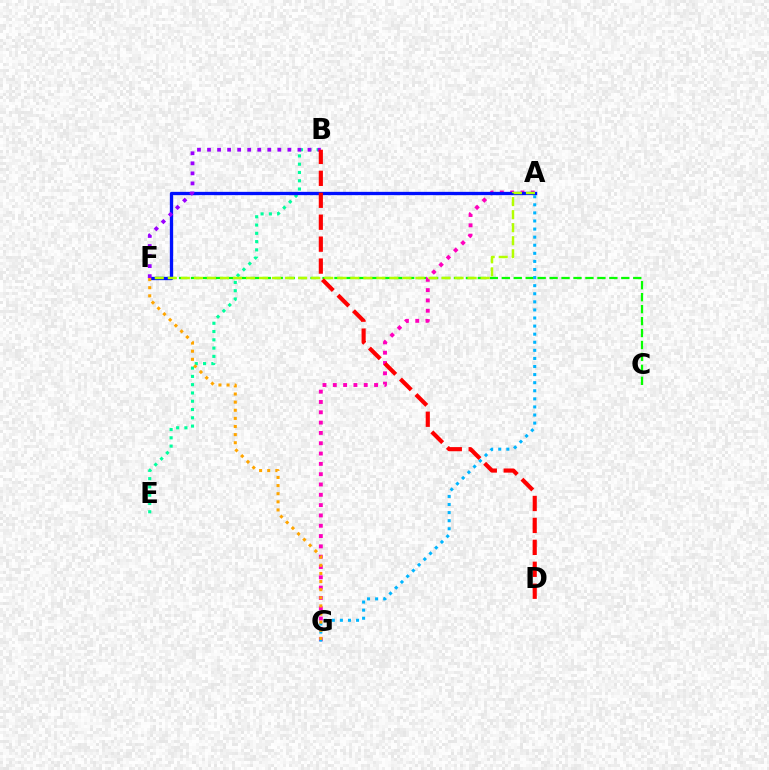{('B', 'E'): [{'color': '#00ff9d', 'line_style': 'dotted', 'thickness': 2.25}], ('C', 'F'): [{'color': '#08ff00', 'line_style': 'dashed', 'thickness': 1.62}], ('A', 'G'): [{'color': '#ff00bd', 'line_style': 'dotted', 'thickness': 2.8}, {'color': '#00b5ff', 'line_style': 'dotted', 'thickness': 2.2}], ('A', 'F'): [{'color': '#0010ff', 'line_style': 'solid', 'thickness': 2.38}, {'color': '#b3ff00', 'line_style': 'dashed', 'thickness': 1.77}], ('B', 'F'): [{'color': '#9b00ff', 'line_style': 'dotted', 'thickness': 2.73}], ('F', 'G'): [{'color': '#ffa500', 'line_style': 'dotted', 'thickness': 2.21}], ('B', 'D'): [{'color': '#ff0000', 'line_style': 'dashed', 'thickness': 2.98}]}